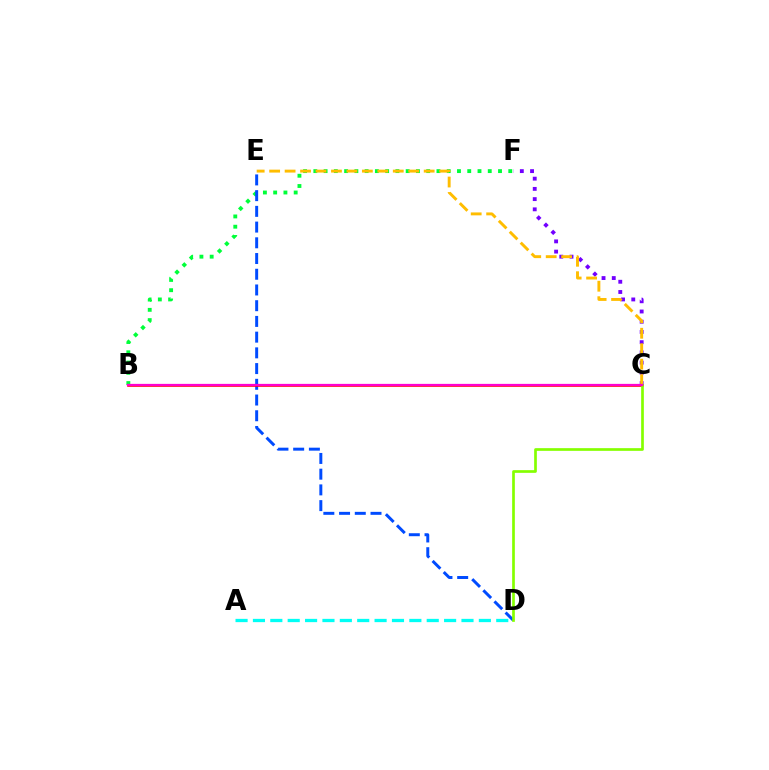{('A', 'D'): [{'color': '#00fff6', 'line_style': 'dashed', 'thickness': 2.36}], ('B', 'F'): [{'color': '#00ff39', 'line_style': 'dotted', 'thickness': 2.79}], ('D', 'E'): [{'color': '#004bff', 'line_style': 'dashed', 'thickness': 2.14}], ('B', 'C'): [{'color': '#ff0000', 'line_style': 'solid', 'thickness': 1.85}, {'color': '#ff00cf', 'line_style': 'solid', 'thickness': 1.62}], ('C', 'F'): [{'color': '#7200ff', 'line_style': 'dotted', 'thickness': 2.78}], ('C', 'E'): [{'color': '#ffbd00', 'line_style': 'dashed', 'thickness': 2.1}], ('C', 'D'): [{'color': '#84ff00', 'line_style': 'solid', 'thickness': 1.93}]}